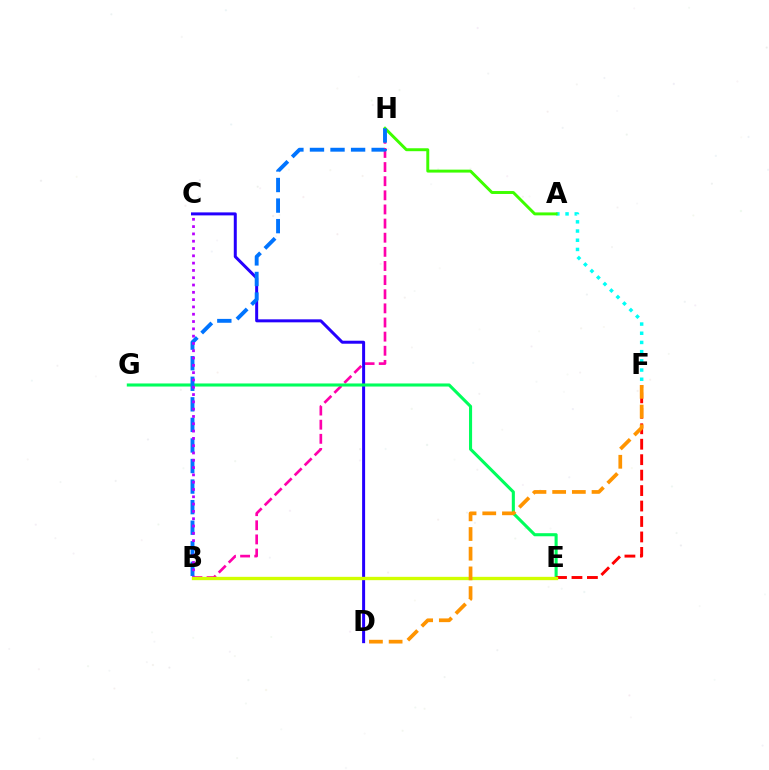{('B', 'H'): [{'color': '#ff00ac', 'line_style': 'dashed', 'thickness': 1.92}, {'color': '#0074ff', 'line_style': 'dashed', 'thickness': 2.79}], ('A', 'F'): [{'color': '#00fff6', 'line_style': 'dotted', 'thickness': 2.5}], ('C', 'D'): [{'color': '#2500ff', 'line_style': 'solid', 'thickness': 2.16}], ('E', 'G'): [{'color': '#00ff5c', 'line_style': 'solid', 'thickness': 2.22}], ('E', 'F'): [{'color': '#ff0000', 'line_style': 'dashed', 'thickness': 2.1}], ('A', 'H'): [{'color': '#3dff00', 'line_style': 'solid', 'thickness': 2.12}], ('B', 'C'): [{'color': '#b900ff', 'line_style': 'dotted', 'thickness': 1.98}], ('B', 'E'): [{'color': '#d1ff00', 'line_style': 'solid', 'thickness': 2.4}], ('D', 'F'): [{'color': '#ff9400', 'line_style': 'dashed', 'thickness': 2.67}]}